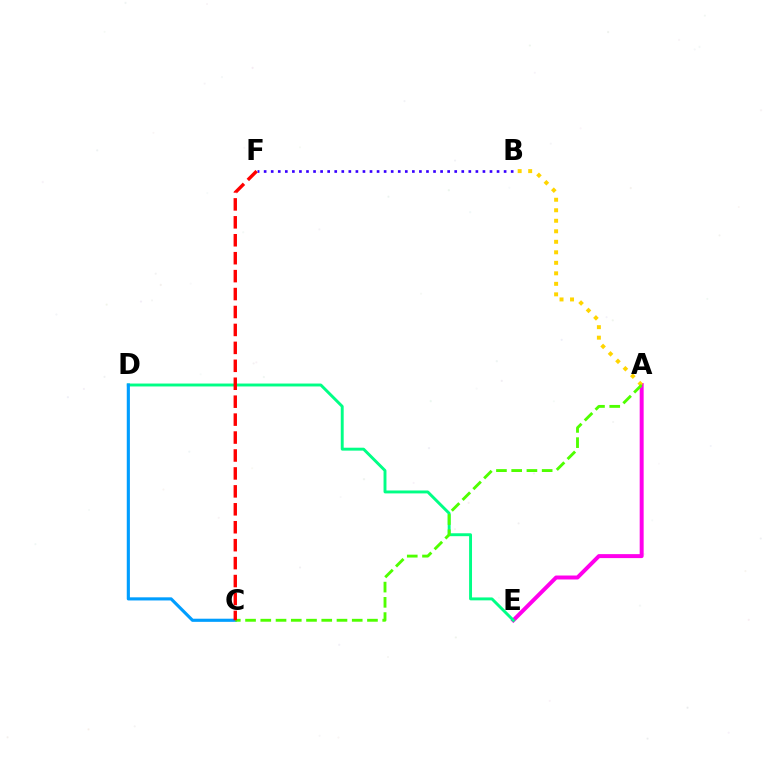{('A', 'E'): [{'color': '#ff00ed', 'line_style': 'solid', 'thickness': 2.86}], ('D', 'E'): [{'color': '#00ff86', 'line_style': 'solid', 'thickness': 2.1}], ('B', 'F'): [{'color': '#3700ff', 'line_style': 'dotted', 'thickness': 1.92}], ('C', 'D'): [{'color': '#009eff', 'line_style': 'solid', 'thickness': 2.25}], ('A', 'B'): [{'color': '#ffd500', 'line_style': 'dotted', 'thickness': 2.86}], ('A', 'C'): [{'color': '#4fff00', 'line_style': 'dashed', 'thickness': 2.07}], ('C', 'F'): [{'color': '#ff0000', 'line_style': 'dashed', 'thickness': 2.44}]}